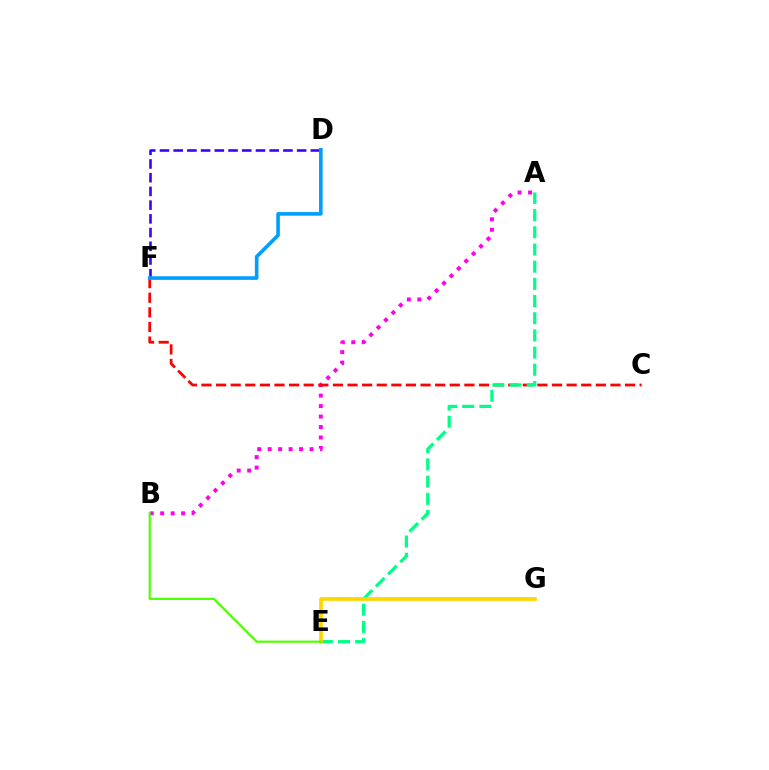{('A', 'B'): [{'color': '#ff00ed', 'line_style': 'dotted', 'thickness': 2.85}], ('D', 'F'): [{'color': '#3700ff', 'line_style': 'dashed', 'thickness': 1.86}, {'color': '#009eff', 'line_style': 'solid', 'thickness': 2.6}], ('C', 'F'): [{'color': '#ff0000', 'line_style': 'dashed', 'thickness': 1.98}], ('A', 'E'): [{'color': '#00ff86', 'line_style': 'dashed', 'thickness': 2.33}], ('E', 'G'): [{'color': '#ffd500', 'line_style': 'solid', 'thickness': 2.64}], ('B', 'E'): [{'color': '#4fff00', 'line_style': 'solid', 'thickness': 1.55}]}